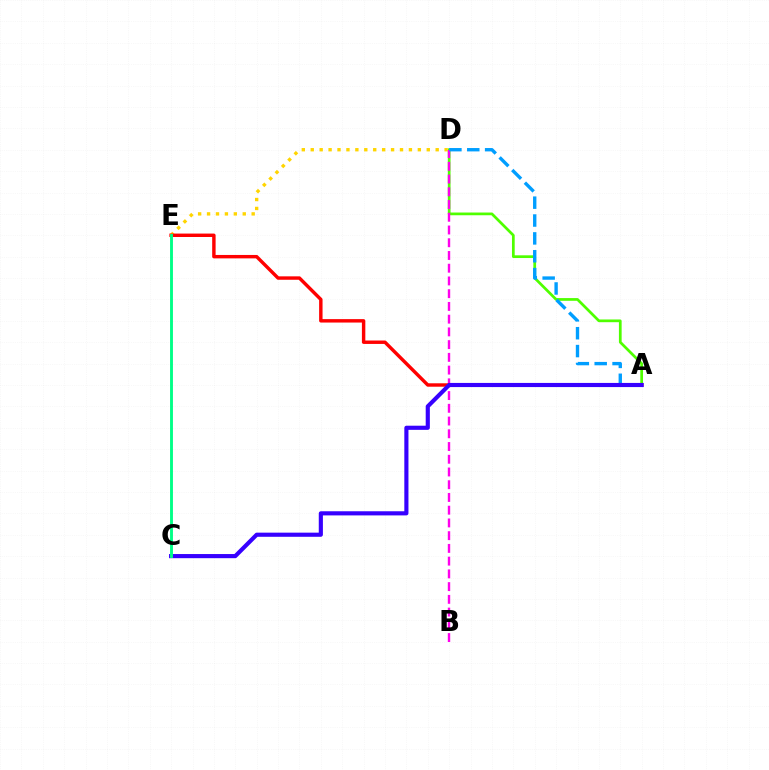{('A', 'D'): [{'color': '#4fff00', 'line_style': 'solid', 'thickness': 1.96}, {'color': '#009eff', 'line_style': 'dashed', 'thickness': 2.43}], ('D', 'E'): [{'color': '#ffd500', 'line_style': 'dotted', 'thickness': 2.42}], ('B', 'D'): [{'color': '#ff00ed', 'line_style': 'dashed', 'thickness': 1.73}], ('A', 'E'): [{'color': '#ff0000', 'line_style': 'solid', 'thickness': 2.46}], ('A', 'C'): [{'color': '#3700ff', 'line_style': 'solid', 'thickness': 2.98}], ('C', 'E'): [{'color': '#00ff86', 'line_style': 'solid', 'thickness': 2.07}]}